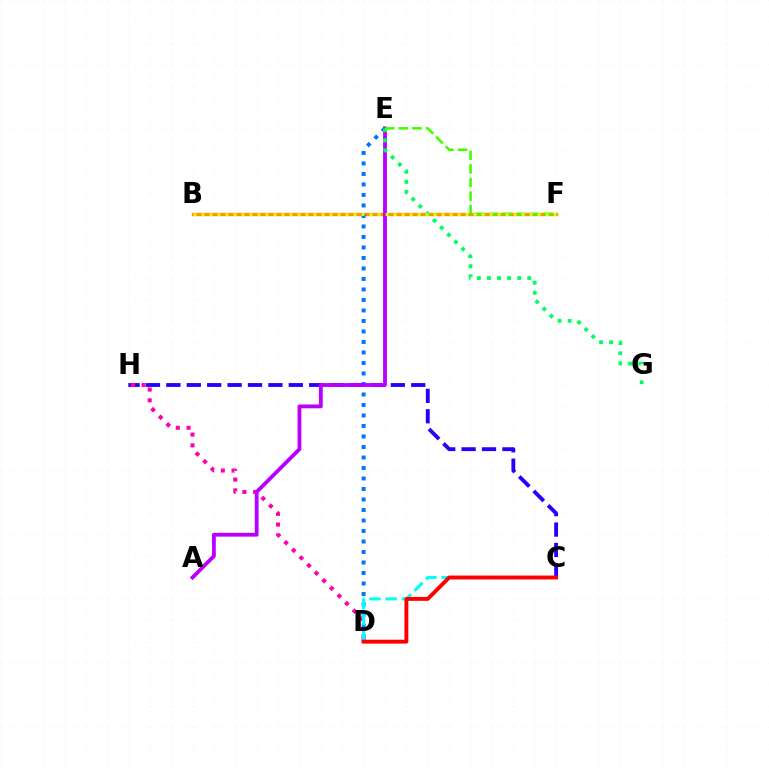{('C', 'H'): [{'color': '#2500ff', 'line_style': 'dashed', 'thickness': 2.77}], ('B', 'F'): [{'color': '#ff9400', 'line_style': 'solid', 'thickness': 2.42}, {'color': '#d1ff00', 'line_style': 'dotted', 'thickness': 2.17}], ('D', 'H'): [{'color': '#ff00ac', 'line_style': 'dotted', 'thickness': 2.92}], ('D', 'E'): [{'color': '#0074ff', 'line_style': 'dotted', 'thickness': 2.85}], ('C', 'D'): [{'color': '#00fff6', 'line_style': 'dashed', 'thickness': 2.2}, {'color': '#ff0000', 'line_style': 'solid', 'thickness': 2.8}], ('A', 'E'): [{'color': '#b900ff', 'line_style': 'solid', 'thickness': 2.75}], ('E', 'G'): [{'color': '#00ff5c', 'line_style': 'dotted', 'thickness': 2.74}], ('E', 'F'): [{'color': '#3dff00', 'line_style': 'dashed', 'thickness': 1.85}]}